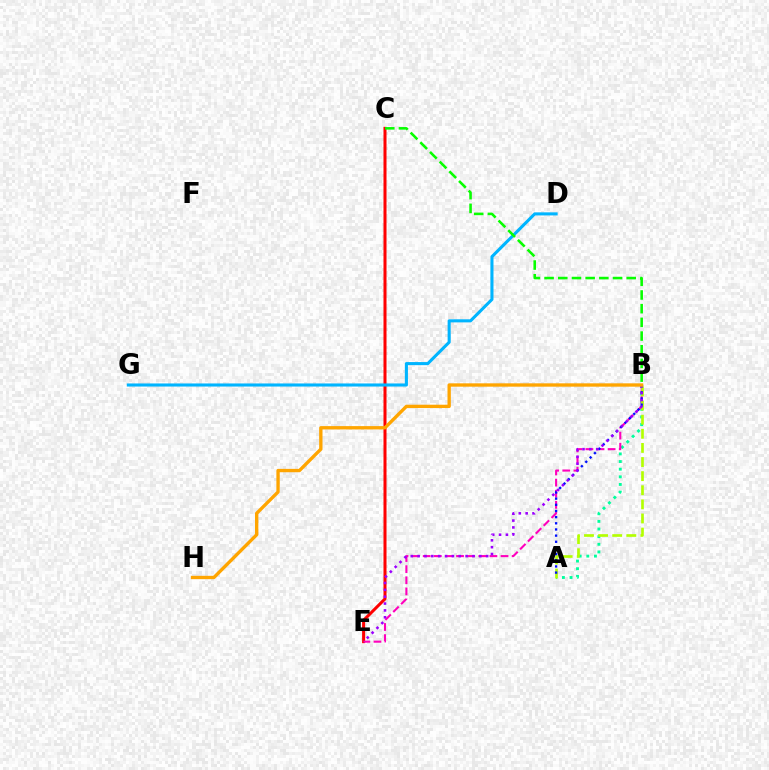{('C', 'E'): [{'color': '#ff0000', 'line_style': 'solid', 'thickness': 2.18}], ('D', 'G'): [{'color': '#00b5ff', 'line_style': 'solid', 'thickness': 2.22}], ('A', 'B'): [{'color': '#00ff9d', 'line_style': 'dotted', 'thickness': 2.07}, {'color': '#b3ff00', 'line_style': 'dashed', 'thickness': 1.92}, {'color': '#0010ff', 'line_style': 'dotted', 'thickness': 1.67}], ('B', 'C'): [{'color': '#08ff00', 'line_style': 'dashed', 'thickness': 1.86}], ('B', 'E'): [{'color': '#ff00bd', 'line_style': 'dashed', 'thickness': 1.51}, {'color': '#9b00ff', 'line_style': 'dotted', 'thickness': 1.86}], ('B', 'H'): [{'color': '#ffa500', 'line_style': 'solid', 'thickness': 2.41}]}